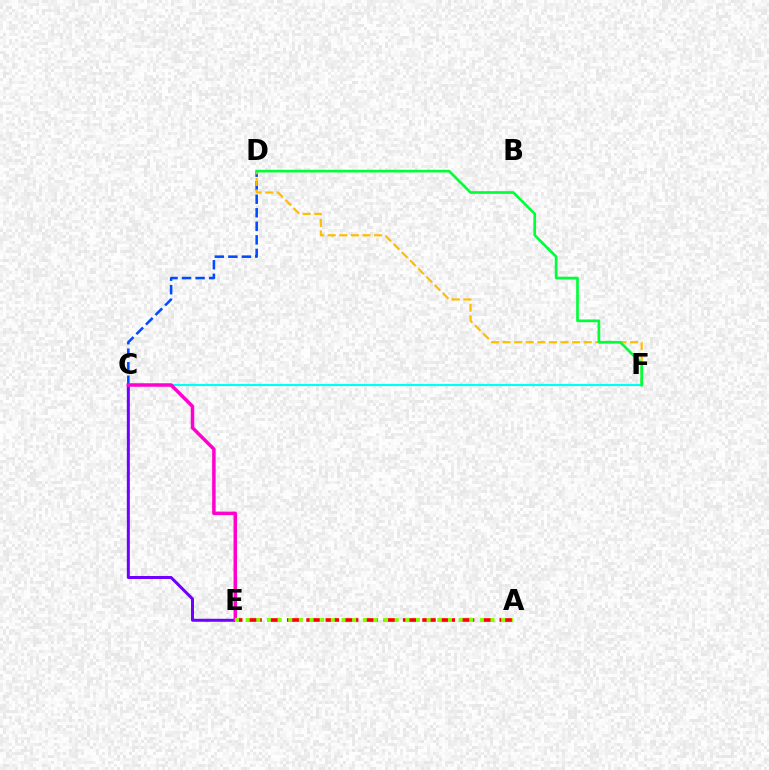{('C', 'E'): [{'color': '#7200ff', 'line_style': 'solid', 'thickness': 2.16}, {'color': '#ff00cf', 'line_style': 'solid', 'thickness': 2.51}], ('C', 'D'): [{'color': '#004bff', 'line_style': 'dashed', 'thickness': 1.84}], ('D', 'F'): [{'color': '#ffbd00', 'line_style': 'dashed', 'thickness': 1.57}, {'color': '#00ff39', 'line_style': 'solid', 'thickness': 1.94}], ('C', 'F'): [{'color': '#00fff6', 'line_style': 'solid', 'thickness': 1.54}], ('A', 'E'): [{'color': '#ff0000', 'line_style': 'dashed', 'thickness': 2.62}, {'color': '#84ff00', 'line_style': 'dotted', 'thickness': 2.89}]}